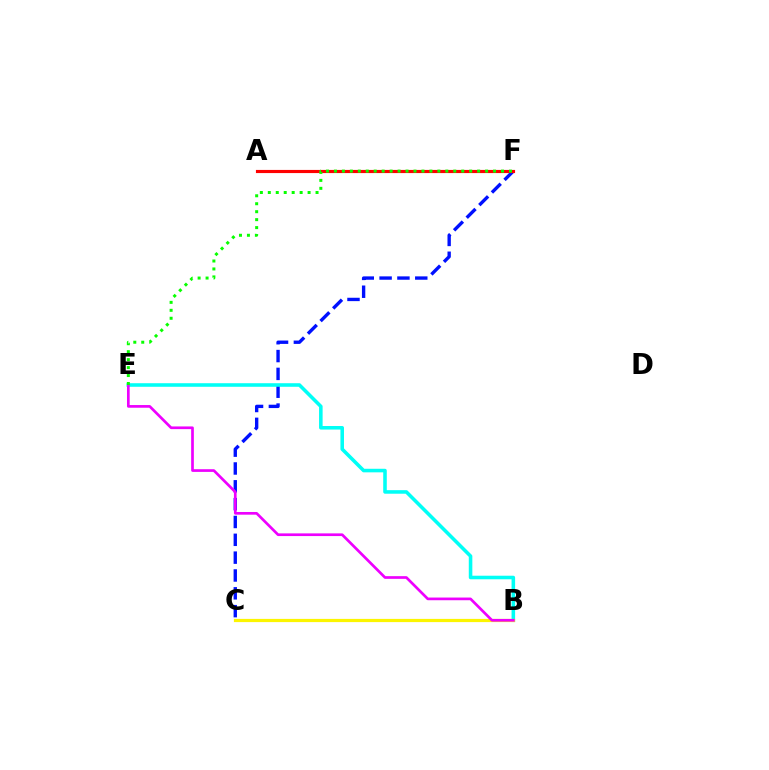{('C', 'F'): [{'color': '#0010ff', 'line_style': 'dashed', 'thickness': 2.42}], ('A', 'F'): [{'color': '#ff0000', 'line_style': 'solid', 'thickness': 2.27}], ('B', 'E'): [{'color': '#00fff6', 'line_style': 'solid', 'thickness': 2.56}, {'color': '#ee00ff', 'line_style': 'solid', 'thickness': 1.94}], ('B', 'C'): [{'color': '#fcf500', 'line_style': 'solid', 'thickness': 2.31}], ('E', 'F'): [{'color': '#08ff00', 'line_style': 'dotted', 'thickness': 2.16}]}